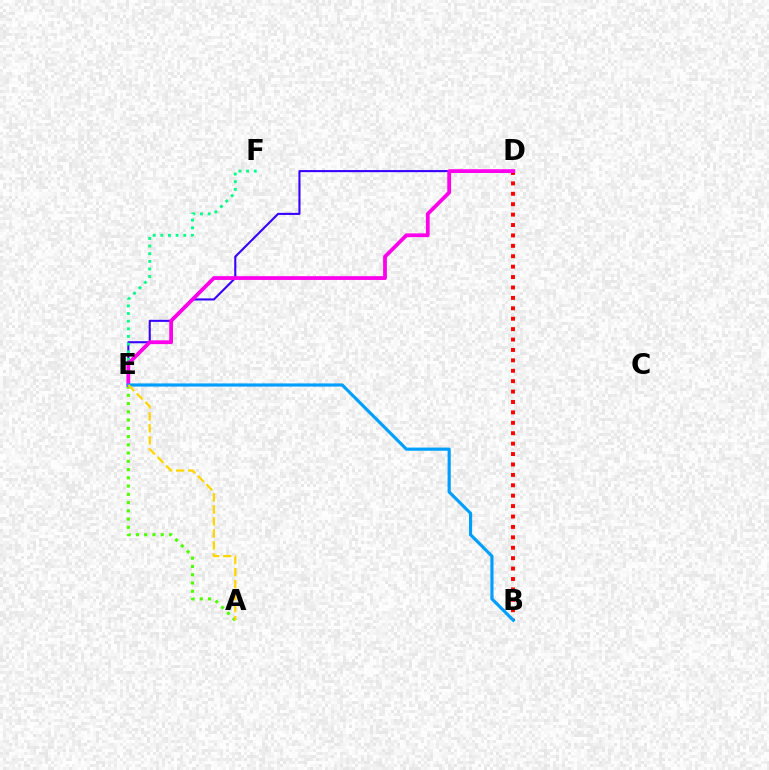{('B', 'D'): [{'color': '#ff0000', 'line_style': 'dotted', 'thickness': 2.83}], ('D', 'E'): [{'color': '#3700ff', 'line_style': 'solid', 'thickness': 1.5}, {'color': '#ff00ed', 'line_style': 'solid', 'thickness': 2.73}], ('A', 'E'): [{'color': '#4fff00', 'line_style': 'dotted', 'thickness': 2.24}, {'color': '#ffd500', 'line_style': 'dashed', 'thickness': 1.63}], ('E', 'F'): [{'color': '#00ff86', 'line_style': 'dotted', 'thickness': 2.07}], ('B', 'E'): [{'color': '#009eff', 'line_style': 'solid', 'thickness': 2.27}]}